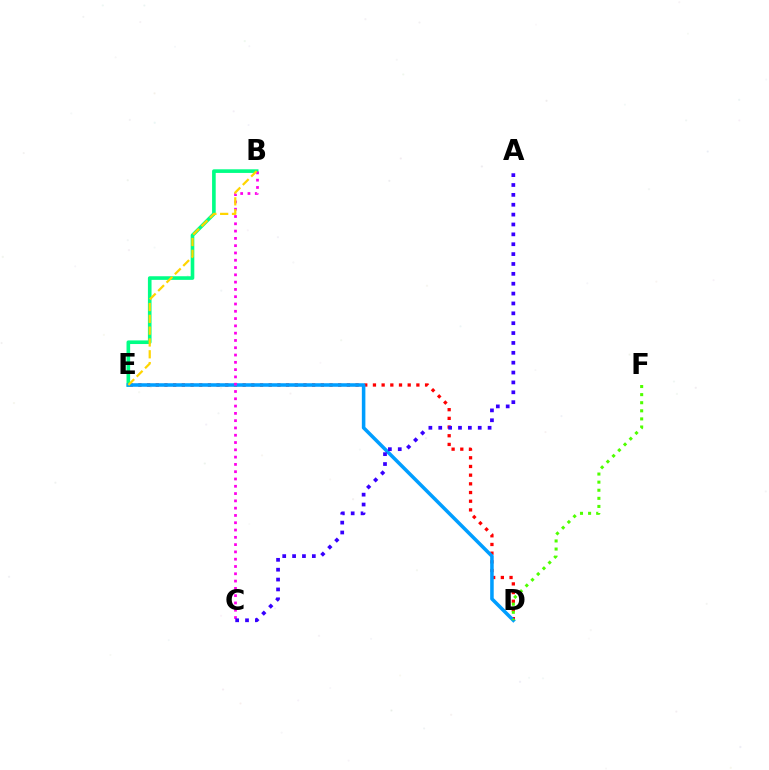{('D', 'E'): [{'color': '#ff0000', 'line_style': 'dotted', 'thickness': 2.36}, {'color': '#009eff', 'line_style': 'solid', 'thickness': 2.55}], ('B', 'E'): [{'color': '#00ff86', 'line_style': 'solid', 'thickness': 2.61}, {'color': '#ffd500', 'line_style': 'dashed', 'thickness': 1.61}], ('B', 'C'): [{'color': '#ff00ed', 'line_style': 'dotted', 'thickness': 1.98}], ('D', 'F'): [{'color': '#4fff00', 'line_style': 'dotted', 'thickness': 2.2}], ('A', 'C'): [{'color': '#3700ff', 'line_style': 'dotted', 'thickness': 2.68}]}